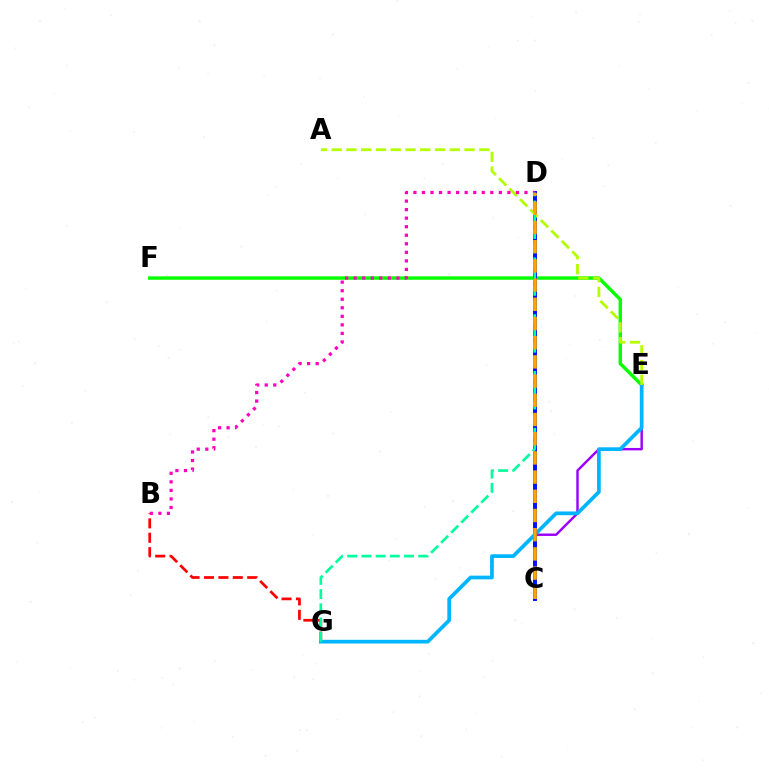{('B', 'G'): [{'color': '#ff0000', 'line_style': 'dashed', 'thickness': 1.96}], ('E', 'F'): [{'color': '#08ff00', 'line_style': 'solid', 'thickness': 2.46}], ('C', 'E'): [{'color': '#9b00ff', 'line_style': 'solid', 'thickness': 1.76}], ('E', 'G'): [{'color': '#00b5ff', 'line_style': 'solid', 'thickness': 2.68}], ('C', 'D'): [{'color': '#0010ff', 'line_style': 'solid', 'thickness': 2.83}, {'color': '#ffa500', 'line_style': 'dashed', 'thickness': 2.61}], ('A', 'E'): [{'color': '#b3ff00', 'line_style': 'dashed', 'thickness': 2.01}], ('B', 'D'): [{'color': '#ff00bd', 'line_style': 'dotted', 'thickness': 2.32}], ('D', 'G'): [{'color': '#00ff9d', 'line_style': 'dashed', 'thickness': 1.93}]}